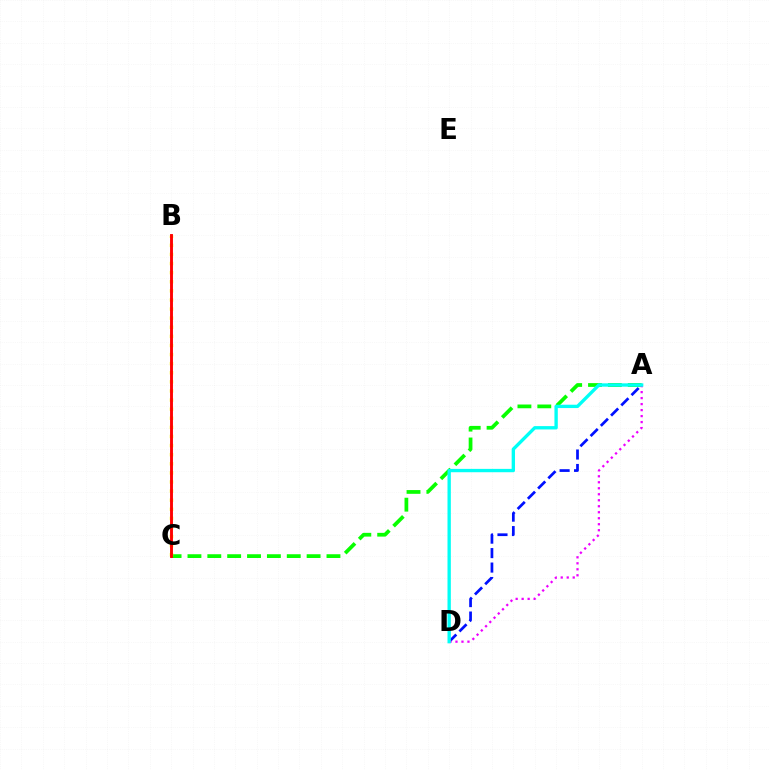{('A', 'C'): [{'color': '#08ff00', 'line_style': 'dashed', 'thickness': 2.7}], ('A', 'D'): [{'color': '#0010ff', 'line_style': 'dashed', 'thickness': 1.96}, {'color': '#ee00ff', 'line_style': 'dotted', 'thickness': 1.63}, {'color': '#00fff6', 'line_style': 'solid', 'thickness': 2.41}], ('B', 'C'): [{'color': '#fcf500', 'line_style': 'dotted', 'thickness': 2.47}, {'color': '#ff0000', 'line_style': 'solid', 'thickness': 2.08}]}